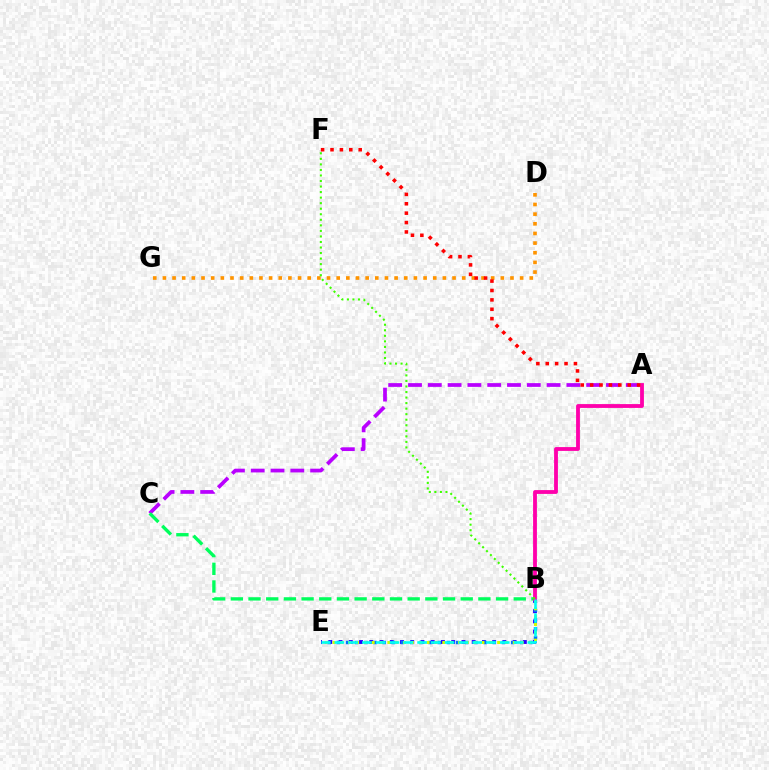{('B', 'E'): [{'color': '#2500ff', 'line_style': 'dotted', 'thickness': 2.78}, {'color': '#0074ff', 'line_style': 'dotted', 'thickness': 2.49}, {'color': '#d1ff00', 'line_style': 'dotted', 'thickness': 2.13}, {'color': '#00fff6', 'line_style': 'dashed', 'thickness': 1.87}], ('D', 'G'): [{'color': '#ff9400', 'line_style': 'dotted', 'thickness': 2.62}], ('A', 'C'): [{'color': '#b900ff', 'line_style': 'dashed', 'thickness': 2.69}], ('B', 'C'): [{'color': '#00ff5c', 'line_style': 'dashed', 'thickness': 2.4}], ('A', 'B'): [{'color': '#ff00ac', 'line_style': 'solid', 'thickness': 2.75}], ('B', 'F'): [{'color': '#3dff00', 'line_style': 'dotted', 'thickness': 1.51}], ('A', 'F'): [{'color': '#ff0000', 'line_style': 'dotted', 'thickness': 2.55}]}